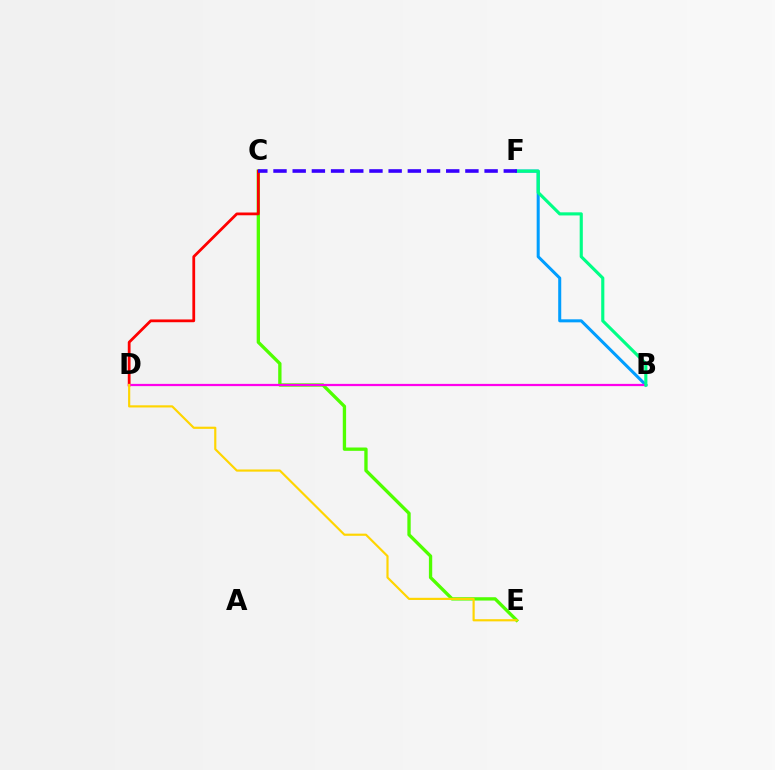{('C', 'E'): [{'color': '#4fff00', 'line_style': 'solid', 'thickness': 2.39}], ('C', 'D'): [{'color': '#ff0000', 'line_style': 'solid', 'thickness': 2.0}], ('B', 'F'): [{'color': '#009eff', 'line_style': 'solid', 'thickness': 2.18}, {'color': '#00ff86', 'line_style': 'solid', 'thickness': 2.25}], ('B', 'D'): [{'color': '#ff00ed', 'line_style': 'solid', 'thickness': 1.61}], ('D', 'E'): [{'color': '#ffd500', 'line_style': 'solid', 'thickness': 1.56}], ('C', 'F'): [{'color': '#3700ff', 'line_style': 'dashed', 'thickness': 2.61}]}